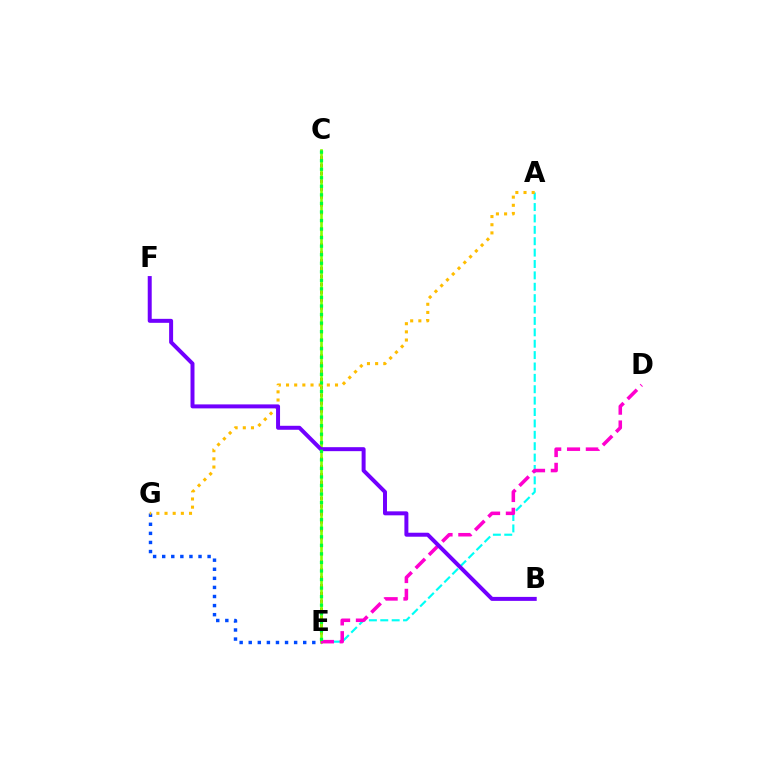{('C', 'E'): [{'color': '#ff0000', 'line_style': 'dotted', 'thickness': 2.15}, {'color': '#84ff00', 'line_style': 'solid', 'thickness': 1.91}, {'color': '#00ff39', 'line_style': 'dotted', 'thickness': 2.32}], ('E', 'G'): [{'color': '#004bff', 'line_style': 'dotted', 'thickness': 2.47}], ('A', 'E'): [{'color': '#00fff6', 'line_style': 'dashed', 'thickness': 1.55}], ('A', 'G'): [{'color': '#ffbd00', 'line_style': 'dotted', 'thickness': 2.22}], ('D', 'E'): [{'color': '#ff00cf', 'line_style': 'dashed', 'thickness': 2.55}], ('B', 'F'): [{'color': '#7200ff', 'line_style': 'solid', 'thickness': 2.87}]}